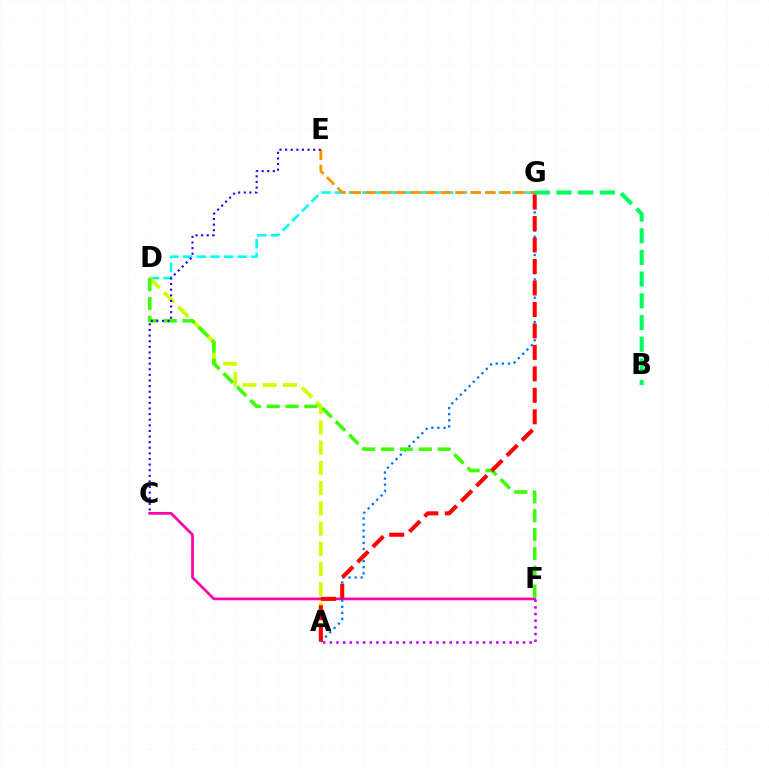{('D', 'G'): [{'color': '#00fff6', 'line_style': 'dashed', 'thickness': 1.85}], ('A', 'D'): [{'color': '#d1ff00', 'line_style': 'dashed', 'thickness': 2.75}], ('C', 'F'): [{'color': '#ff00ac', 'line_style': 'solid', 'thickness': 1.96}], ('A', 'G'): [{'color': '#0074ff', 'line_style': 'dotted', 'thickness': 1.65}, {'color': '#ff0000', 'line_style': 'dashed', 'thickness': 2.92}], ('D', 'F'): [{'color': '#3dff00', 'line_style': 'dashed', 'thickness': 2.56}], ('E', 'G'): [{'color': '#ff9400', 'line_style': 'dashed', 'thickness': 2.03}], ('A', 'F'): [{'color': '#b900ff', 'line_style': 'dotted', 'thickness': 1.81}], ('B', 'G'): [{'color': '#00ff5c', 'line_style': 'dashed', 'thickness': 2.95}], ('C', 'E'): [{'color': '#2500ff', 'line_style': 'dotted', 'thickness': 1.52}]}